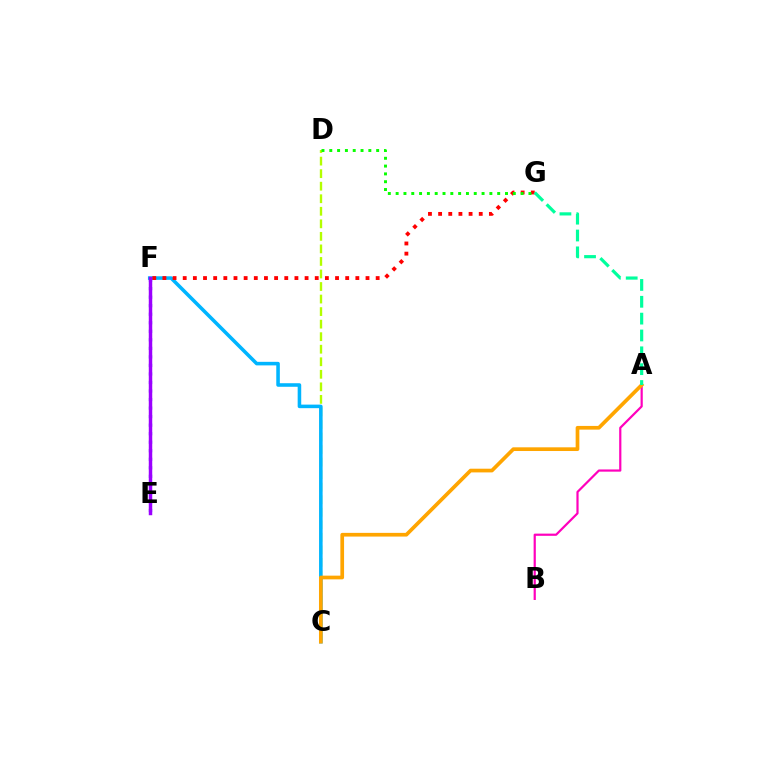{('C', 'D'): [{'color': '#b3ff00', 'line_style': 'dashed', 'thickness': 1.7}], ('C', 'F'): [{'color': '#00b5ff', 'line_style': 'solid', 'thickness': 2.56}], ('A', 'B'): [{'color': '#ff00bd', 'line_style': 'solid', 'thickness': 1.58}], ('F', 'G'): [{'color': '#ff0000', 'line_style': 'dotted', 'thickness': 2.76}], ('E', 'F'): [{'color': '#0010ff', 'line_style': 'dotted', 'thickness': 2.32}, {'color': '#9b00ff', 'line_style': 'solid', 'thickness': 2.49}], ('D', 'G'): [{'color': '#08ff00', 'line_style': 'dotted', 'thickness': 2.12}], ('A', 'C'): [{'color': '#ffa500', 'line_style': 'solid', 'thickness': 2.66}], ('A', 'G'): [{'color': '#00ff9d', 'line_style': 'dashed', 'thickness': 2.29}]}